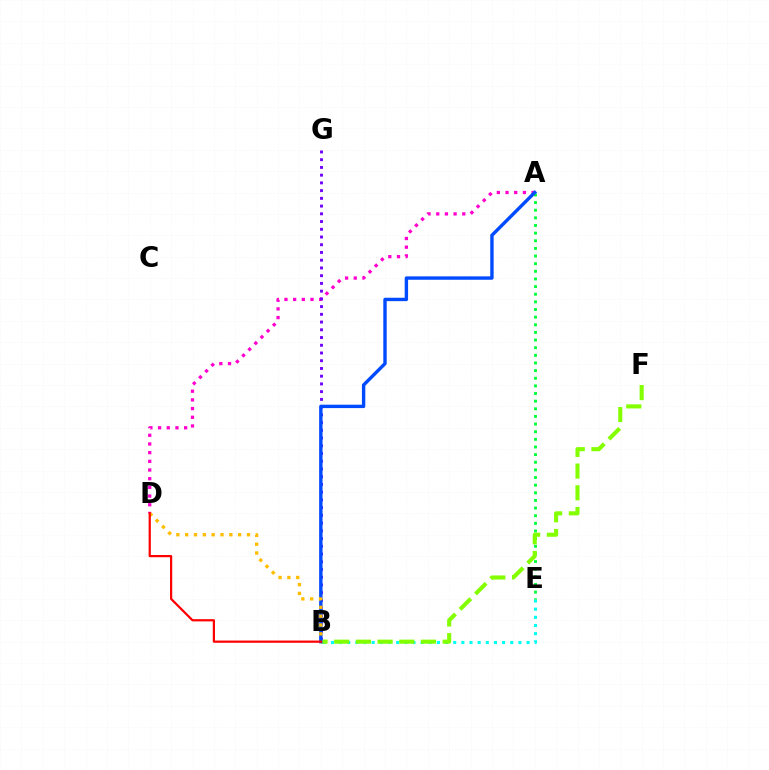{('A', 'D'): [{'color': '#ff00cf', 'line_style': 'dotted', 'thickness': 2.36}], ('B', 'E'): [{'color': '#00fff6', 'line_style': 'dotted', 'thickness': 2.21}], ('B', 'G'): [{'color': '#7200ff', 'line_style': 'dotted', 'thickness': 2.1}], ('A', 'E'): [{'color': '#00ff39', 'line_style': 'dotted', 'thickness': 2.08}], ('B', 'F'): [{'color': '#84ff00', 'line_style': 'dashed', 'thickness': 2.95}], ('A', 'B'): [{'color': '#004bff', 'line_style': 'solid', 'thickness': 2.44}], ('B', 'D'): [{'color': '#ffbd00', 'line_style': 'dotted', 'thickness': 2.4}, {'color': '#ff0000', 'line_style': 'solid', 'thickness': 1.6}]}